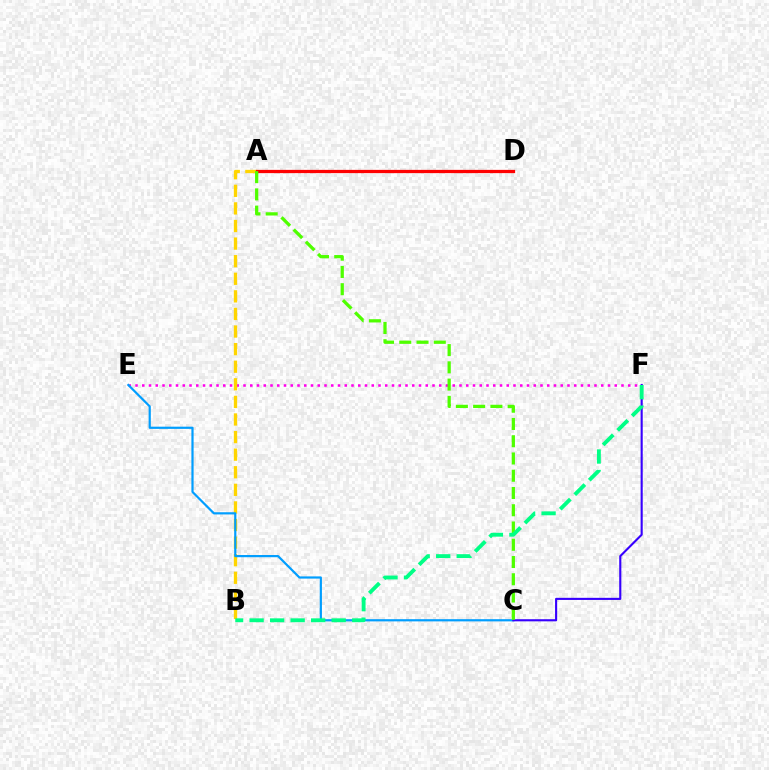{('E', 'F'): [{'color': '#ff00ed', 'line_style': 'dotted', 'thickness': 1.83}], ('A', 'B'): [{'color': '#ffd500', 'line_style': 'dashed', 'thickness': 2.39}], ('C', 'E'): [{'color': '#009eff', 'line_style': 'solid', 'thickness': 1.58}], ('C', 'F'): [{'color': '#3700ff', 'line_style': 'solid', 'thickness': 1.52}], ('A', 'D'): [{'color': '#ff0000', 'line_style': 'solid', 'thickness': 2.34}], ('A', 'C'): [{'color': '#4fff00', 'line_style': 'dashed', 'thickness': 2.34}], ('B', 'F'): [{'color': '#00ff86', 'line_style': 'dashed', 'thickness': 2.79}]}